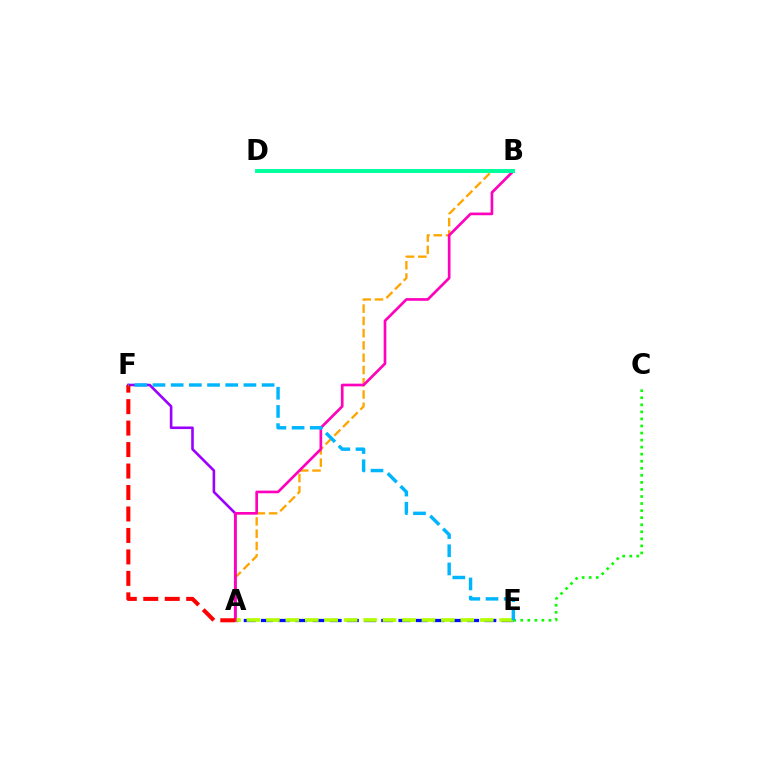{('A', 'E'): [{'color': '#0010ff', 'line_style': 'dashed', 'thickness': 2.33}, {'color': '#b3ff00', 'line_style': 'dashed', 'thickness': 2.64}], ('A', 'B'): [{'color': '#ffa500', 'line_style': 'dashed', 'thickness': 1.67}, {'color': '#ff00bd', 'line_style': 'solid', 'thickness': 1.92}], ('A', 'F'): [{'color': '#9b00ff', 'line_style': 'solid', 'thickness': 1.88}, {'color': '#ff0000', 'line_style': 'dashed', 'thickness': 2.92}], ('C', 'E'): [{'color': '#08ff00', 'line_style': 'dotted', 'thickness': 1.92}], ('B', 'D'): [{'color': '#00ff9d', 'line_style': 'solid', 'thickness': 2.82}], ('E', 'F'): [{'color': '#00b5ff', 'line_style': 'dashed', 'thickness': 2.47}]}